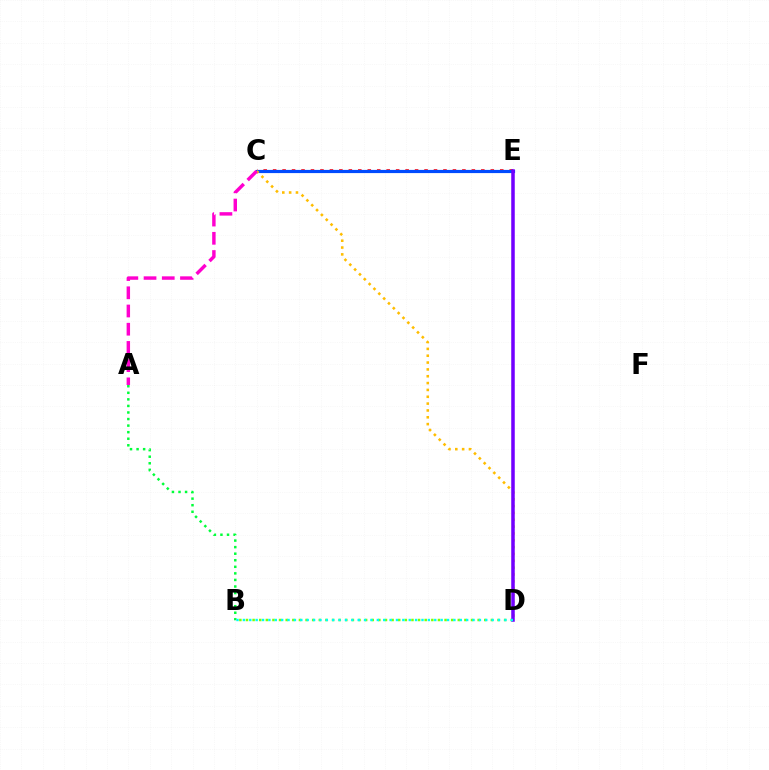{('A', 'B'): [{'color': '#00ff39', 'line_style': 'dotted', 'thickness': 1.78}], ('C', 'E'): [{'color': '#ff0000', 'line_style': 'dotted', 'thickness': 2.57}, {'color': '#004bff', 'line_style': 'solid', 'thickness': 2.28}], ('B', 'D'): [{'color': '#84ff00', 'line_style': 'dotted', 'thickness': 1.8}, {'color': '#00fff6', 'line_style': 'dotted', 'thickness': 1.73}], ('C', 'D'): [{'color': '#ffbd00', 'line_style': 'dotted', 'thickness': 1.86}], ('D', 'E'): [{'color': '#7200ff', 'line_style': 'solid', 'thickness': 2.54}], ('A', 'C'): [{'color': '#ff00cf', 'line_style': 'dashed', 'thickness': 2.47}]}